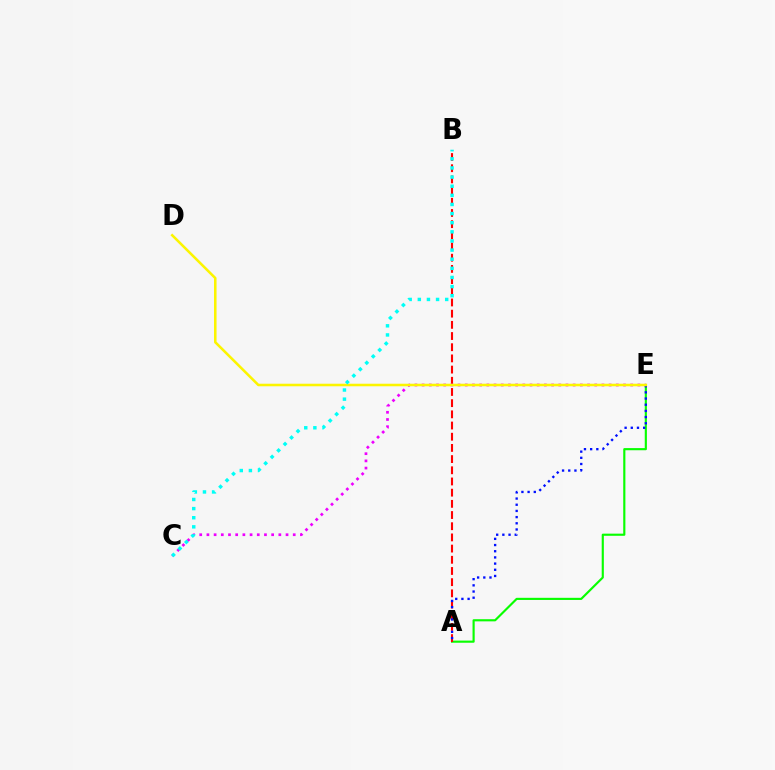{('A', 'E'): [{'color': '#08ff00', 'line_style': 'solid', 'thickness': 1.55}, {'color': '#0010ff', 'line_style': 'dotted', 'thickness': 1.68}], ('A', 'B'): [{'color': '#ff0000', 'line_style': 'dashed', 'thickness': 1.52}], ('C', 'E'): [{'color': '#ee00ff', 'line_style': 'dotted', 'thickness': 1.95}], ('D', 'E'): [{'color': '#fcf500', 'line_style': 'solid', 'thickness': 1.83}], ('B', 'C'): [{'color': '#00fff6', 'line_style': 'dotted', 'thickness': 2.48}]}